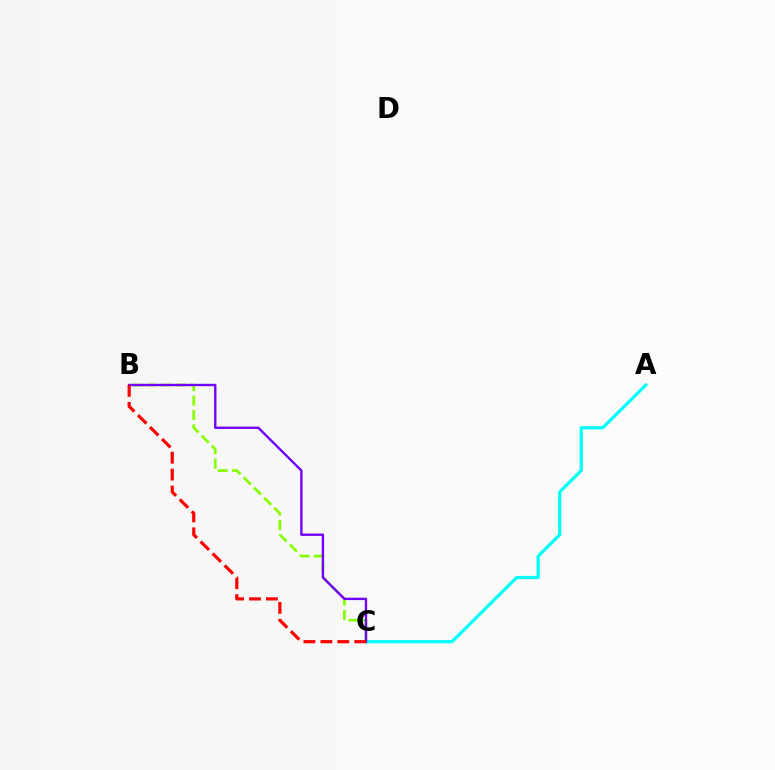{('A', 'C'): [{'color': '#00fff6', 'line_style': 'solid', 'thickness': 2.32}], ('B', 'C'): [{'color': '#84ff00', 'line_style': 'dashed', 'thickness': 1.95}, {'color': '#7200ff', 'line_style': 'solid', 'thickness': 1.71}, {'color': '#ff0000', 'line_style': 'dashed', 'thickness': 2.3}]}